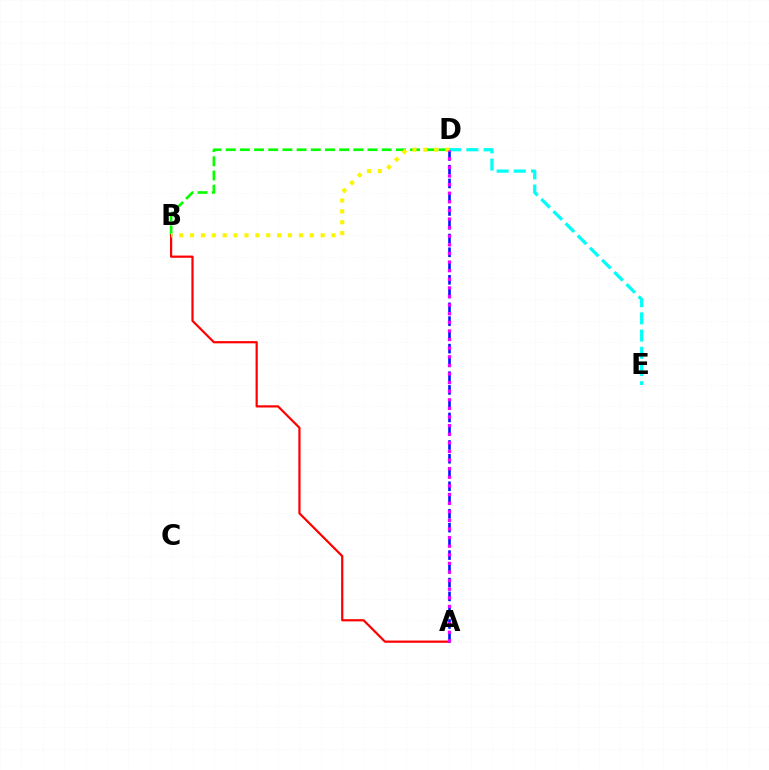{('B', 'D'): [{'color': '#08ff00', 'line_style': 'dashed', 'thickness': 1.93}, {'color': '#fcf500', 'line_style': 'dotted', 'thickness': 2.96}], ('D', 'E'): [{'color': '#00fff6', 'line_style': 'dashed', 'thickness': 2.34}], ('A', 'B'): [{'color': '#ff0000', 'line_style': 'solid', 'thickness': 1.6}], ('A', 'D'): [{'color': '#0010ff', 'line_style': 'dashed', 'thickness': 1.87}, {'color': '#ee00ff', 'line_style': 'dotted', 'thickness': 2.34}]}